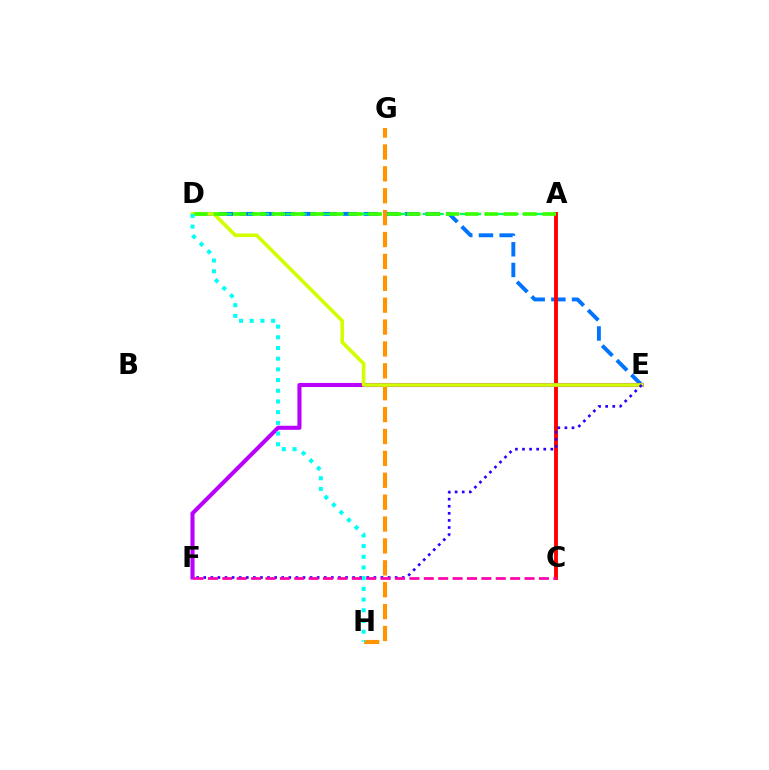{('D', 'E'): [{'color': '#0074ff', 'line_style': 'dashed', 'thickness': 2.81}, {'color': '#d1ff00', 'line_style': 'solid', 'thickness': 2.6}], ('A', 'C'): [{'color': '#ff0000', 'line_style': 'solid', 'thickness': 2.8}], ('E', 'F'): [{'color': '#b900ff', 'line_style': 'solid', 'thickness': 2.93}, {'color': '#2500ff', 'line_style': 'dotted', 'thickness': 1.93}], ('A', 'D'): [{'color': '#00ff5c', 'line_style': 'dashed', 'thickness': 1.69}, {'color': '#3dff00', 'line_style': 'dashed', 'thickness': 2.63}], ('G', 'H'): [{'color': '#ff9400', 'line_style': 'dashed', 'thickness': 2.97}], ('D', 'H'): [{'color': '#00fff6', 'line_style': 'dotted', 'thickness': 2.91}], ('C', 'F'): [{'color': '#ff00ac', 'line_style': 'dashed', 'thickness': 1.96}]}